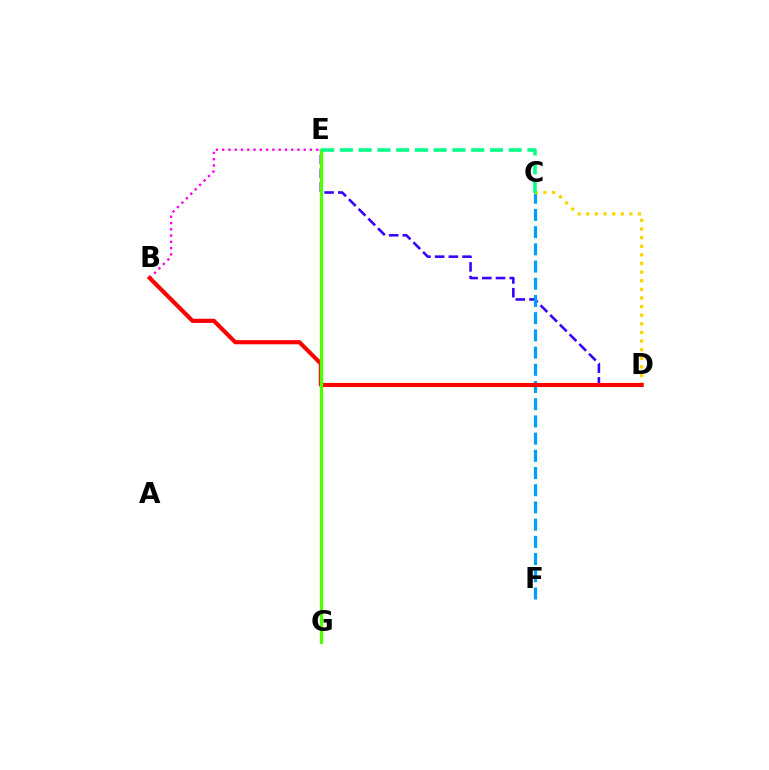{('D', 'E'): [{'color': '#3700ff', 'line_style': 'dashed', 'thickness': 1.86}], ('C', 'F'): [{'color': '#009eff', 'line_style': 'dashed', 'thickness': 2.34}], ('B', 'E'): [{'color': '#ff00ed', 'line_style': 'dotted', 'thickness': 1.7}], ('C', 'D'): [{'color': '#ffd500', 'line_style': 'dotted', 'thickness': 2.34}], ('B', 'D'): [{'color': '#ff0000', 'line_style': 'solid', 'thickness': 2.98}], ('E', 'G'): [{'color': '#4fff00', 'line_style': 'solid', 'thickness': 2.37}], ('C', 'E'): [{'color': '#00ff86', 'line_style': 'dashed', 'thickness': 2.55}]}